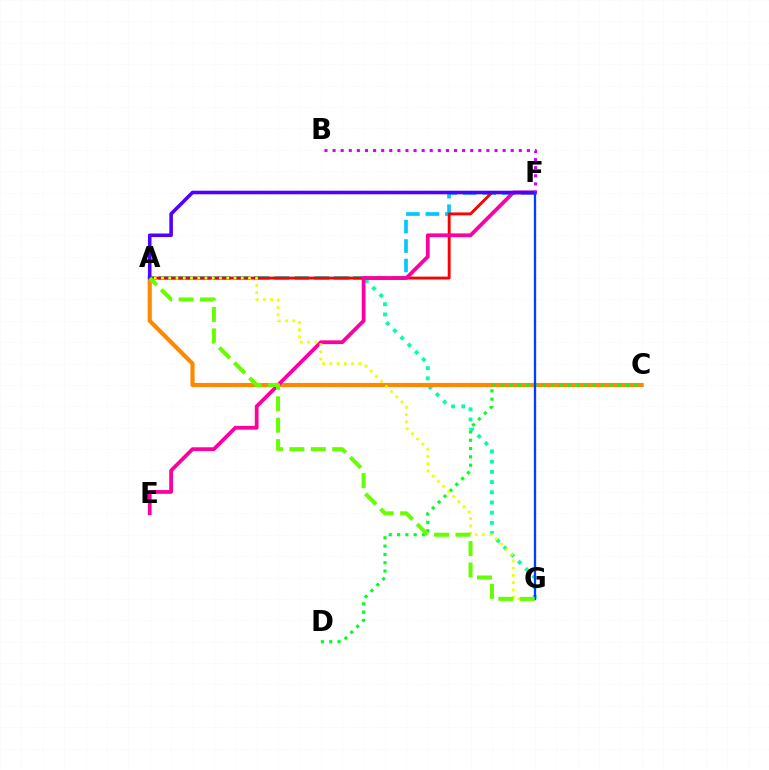{('A', 'F'): [{'color': '#00c7ff', 'line_style': 'dashed', 'thickness': 2.65}, {'color': '#ff0000', 'line_style': 'solid', 'thickness': 2.08}, {'color': '#4f00ff', 'line_style': 'solid', 'thickness': 2.58}], ('A', 'G'): [{'color': '#00ffaf', 'line_style': 'dotted', 'thickness': 2.77}, {'color': '#eeff00', 'line_style': 'dotted', 'thickness': 1.97}, {'color': '#66ff00', 'line_style': 'dashed', 'thickness': 2.91}], ('A', 'C'): [{'color': '#ff8800', 'line_style': 'solid', 'thickness': 2.99}], ('E', 'F'): [{'color': '#ff00a0', 'line_style': 'solid', 'thickness': 2.72}], ('C', 'D'): [{'color': '#00ff27', 'line_style': 'dotted', 'thickness': 2.26}], ('B', 'F'): [{'color': '#d600ff', 'line_style': 'dotted', 'thickness': 2.2}], ('F', 'G'): [{'color': '#003fff', 'line_style': 'solid', 'thickness': 1.66}]}